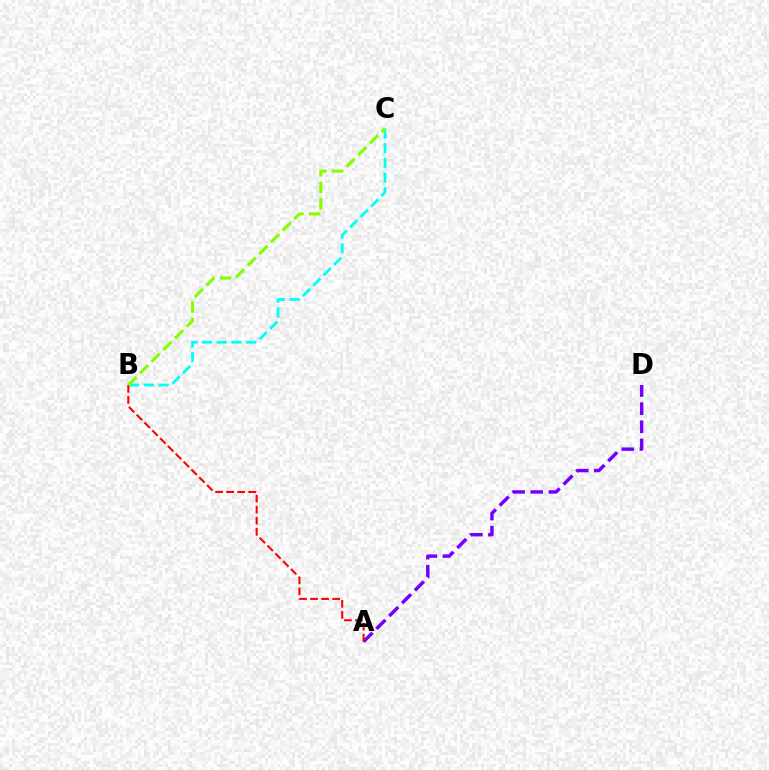{('A', 'D'): [{'color': '#7200ff', 'line_style': 'dashed', 'thickness': 2.46}], ('A', 'B'): [{'color': '#ff0000', 'line_style': 'dashed', 'thickness': 1.5}], ('B', 'C'): [{'color': '#00fff6', 'line_style': 'dashed', 'thickness': 2.0}, {'color': '#84ff00', 'line_style': 'dashed', 'thickness': 2.24}]}